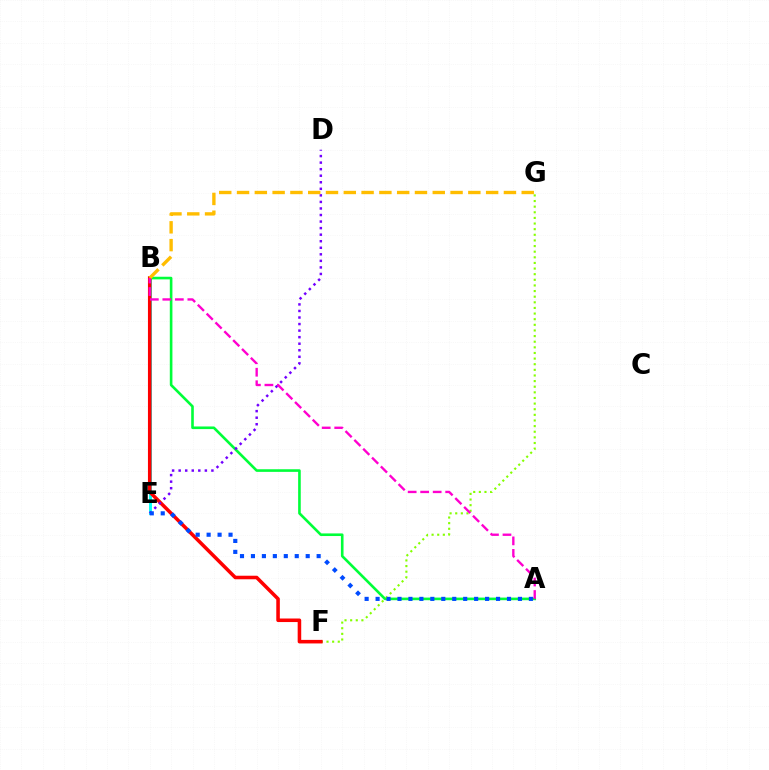{('B', 'E'): [{'color': '#00fff6', 'line_style': 'solid', 'thickness': 2.11}], ('A', 'B'): [{'color': '#00ff39', 'line_style': 'solid', 'thickness': 1.89}, {'color': '#ff00cf', 'line_style': 'dashed', 'thickness': 1.7}], ('F', 'G'): [{'color': '#84ff00', 'line_style': 'dotted', 'thickness': 1.53}], ('B', 'F'): [{'color': '#ff0000', 'line_style': 'solid', 'thickness': 2.56}], ('D', 'E'): [{'color': '#7200ff', 'line_style': 'dotted', 'thickness': 1.78}], ('B', 'G'): [{'color': '#ffbd00', 'line_style': 'dashed', 'thickness': 2.42}], ('A', 'E'): [{'color': '#004bff', 'line_style': 'dotted', 'thickness': 2.98}]}